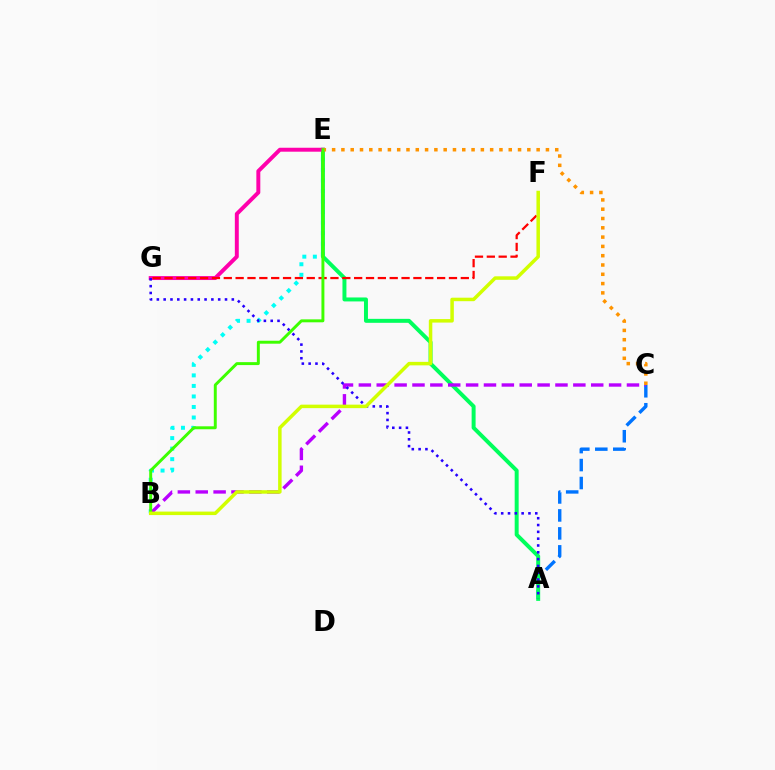{('B', 'E'): [{'color': '#00fff6', 'line_style': 'dotted', 'thickness': 2.86}, {'color': '#3dff00', 'line_style': 'solid', 'thickness': 2.12}], ('A', 'C'): [{'color': '#0074ff', 'line_style': 'dashed', 'thickness': 2.44}], ('A', 'E'): [{'color': '#00ff5c', 'line_style': 'solid', 'thickness': 2.85}], ('E', 'G'): [{'color': '#ff00ac', 'line_style': 'solid', 'thickness': 2.84}], ('F', 'G'): [{'color': '#ff0000', 'line_style': 'dashed', 'thickness': 1.61}], ('B', 'C'): [{'color': '#b900ff', 'line_style': 'dashed', 'thickness': 2.43}], ('A', 'G'): [{'color': '#2500ff', 'line_style': 'dotted', 'thickness': 1.85}], ('C', 'E'): [{'color': '#ff9400', 'line_style': 'dotted', 'thickness': 2.53}], ('B', 'F'): [{'color': '#d1ff00', 'line_style': 'solid', 'thickness': 2.51}]}